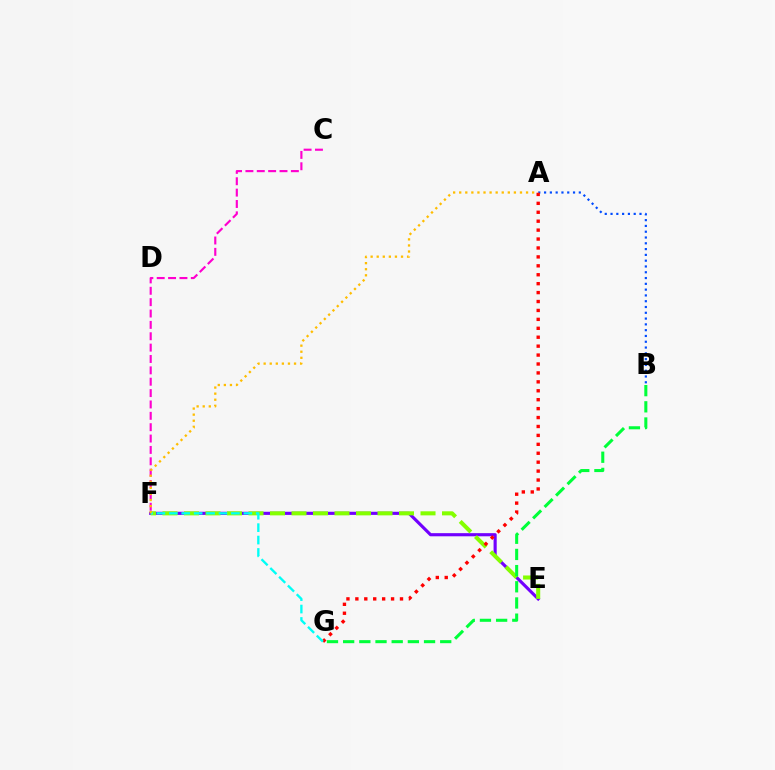{('E', 'F'): [{'color': '#7200ff', 'line_style': 'solid', 'thickness': 2.26}, {'color': '#84ff00', 'line_style': 'dashed', 'thickness': 2.92}], ('C', 'F'): [{'color': '#ff00cf', 'line_style': 'dashed', 'thickness': 1.54}], ('B', 'G'): [{'color': '#00ff39', 'line_style': 'dashed', 'thickness': 2.2}], ('A', 'B'): [{'color': '#004bff', 'line_style': 'dotted', 'thickness': 1.57}], ('A', 'G'): [{'color': '#ff0000', 'line_style': 'dotted', 'thickness': 2.42}], ('F', 'G'): [{'color': '#00fff6', 'line_style': 'dashed', 'thickness': 1.69}], ('A', 'F'): [{'color': '#ffbd00', 'line_style': 'dotted', 'thickness': 1.65}]}